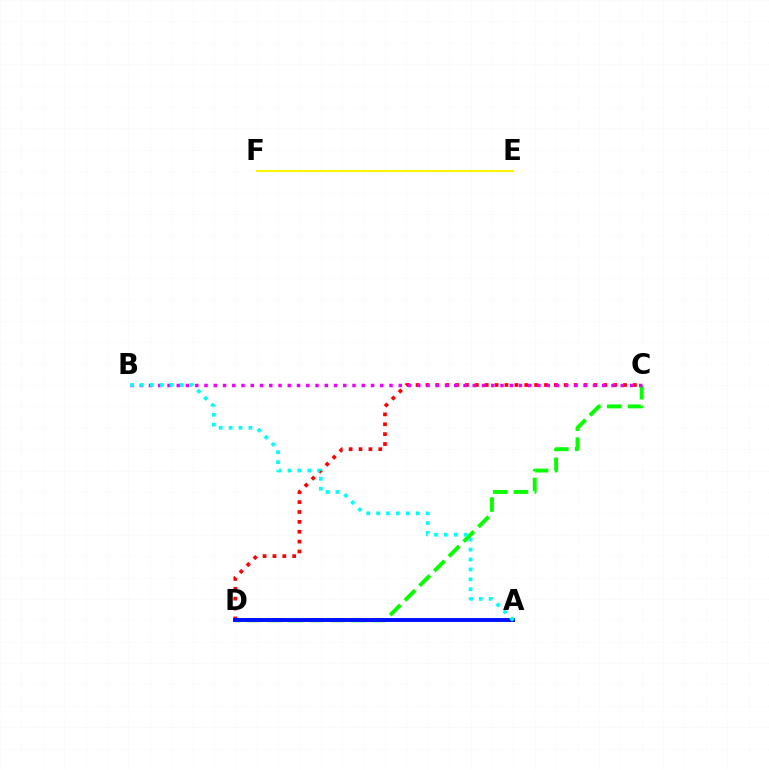{('C', 'D'): [{'color': '#ff0000', 'line_style': 'dotted', 'thickness': 2.68}, {'color': '#08ff00', 'line_style': 'dashed', 'thickness': 2.82}], ('A', 'D'): [{'color': '#0010ff', 'line_style': 'solid', 'thickness': 2.82}], ('B', 'C'): [{'color': '#ee00ff', 'line_style': 'dotted', 'thickness': 2.51}], ('E', 'F'): [{'color': '#fcf500', 'line_style': 'solid', 'thickness': 1.53}], ('A', 'B'): [{'color': '#00fff6', 'line_style': 'dotted', 'thickness': 2.69}]}